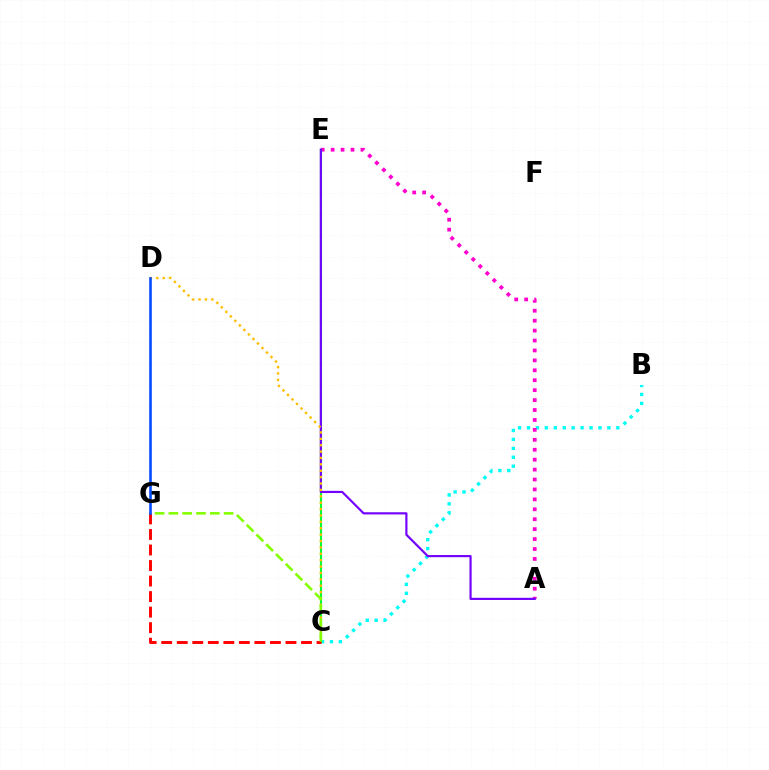{('B', 'C'): [{'color': '#00fff6', 'line_style': 'dotted', 'thickness': 2.43}], ('A', 'E'): [{'color': '#ff00cf', 'line_style': 'dotted', 'thickness': 2.7}, {'color': '#7200ff', 'line_style': 'solid', 'thickness': 1.56}], ('C', 'E'): [{'color': '#00ff39', 'line_style': 'solid', 'thickness': 1.55}], ('C', 'G'): [{'color': '#ff0000', 'line_style': 'dashed', 'thickness': 2.11}, {'color': '#84ff00', 'line_style': 'dashed', 'thickness': 1.88}], ('C', 'D'): [{'color': '#ffbd00', 'line_style': 'dotted', 'thickness': 1.74}], ('D', 'G'): [{'color': '#004bff', 'line_style': 'solid', 'thickness': 1.87}]}